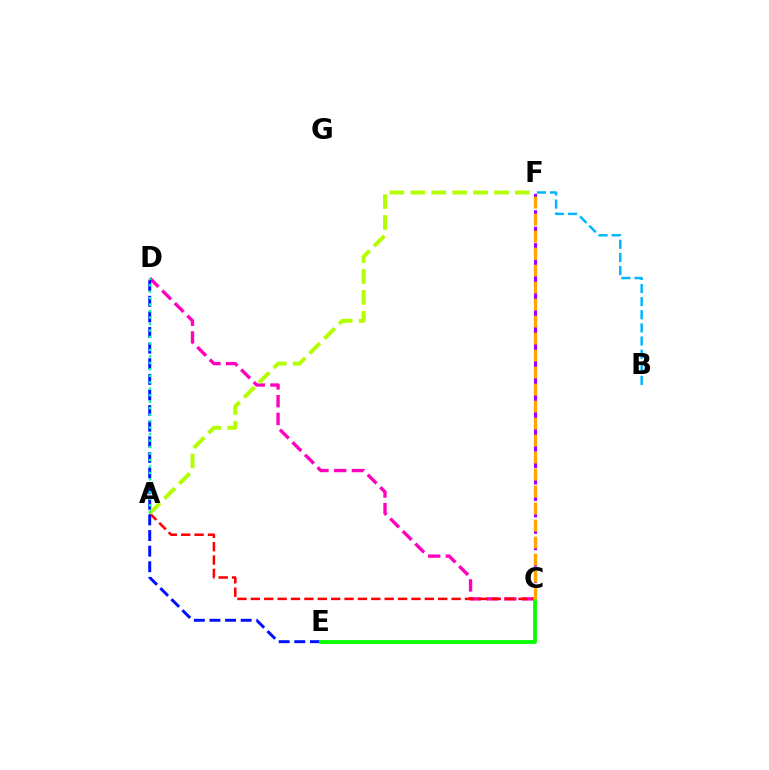{('C', 'F'): [{'color': '#9b00ff', 'line_style': 'dashed', 'thickness': 2.23}, {'color': '#ffa500', 'line_style': 'dashed', 'thickness': 2.31}], ('C', 'D'): [{'color': '#ff00bd', 'line_style': 'dashed', 'thickness': 2.41}], ('A', 'C'): [{'color': '#ff0000', 'line_style': 'dashed', 'thickness': 1.82}], ('D', 'E'): [{'color': '#0010ff', 'line_style': 'dashed', 'thickness': 2.12}], ('C', 'E'): [{'color': '#08ff00', 'line_style': 'solid', 'thickness': 2.74}], ('A', 'F'): [{'color': '#b3ff00', 'line_style': 'dashed', 'thickness': 2.84}], ('B', 'F'): [{'color': '#00b5ff', 'line_style': 'dashed', 'thickness': 1.78}], ('A', 'D'): [{'color': '#00ff9d', 'line_style': 'dotted', 'thickness': 1.76}]}